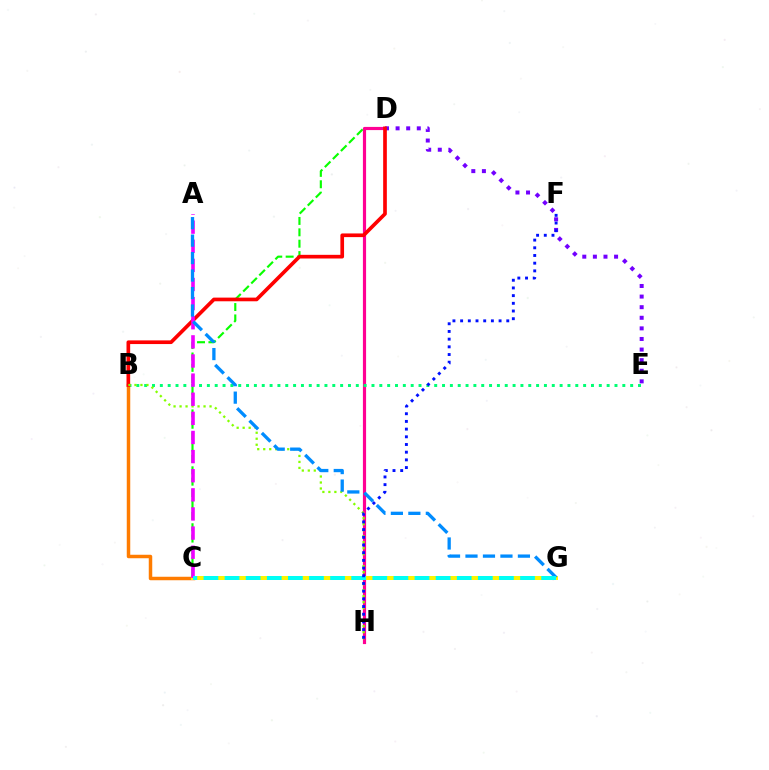{('C', 'D'): [{'color': '#08ff00', 'line_style': 'dashed', 'thickness': 1.55}], ('D', 'H'): [{'color': '#ff0094', 'line_style': 'solid', 'thickness': 2.29}], ('B', 'E'): [{'color': '#00ff74', 'line_style': 'dotted', 'thickness': 2.13}], ('D', 'E'): [{'color': '#7200ff', 'line_style': 'dotted', 'thickness': 2.88}], ('B', 'C'): [{'color': '#ff7c00', 'line_style': 'solid', 'thickness': 2.51}], ('B', 'D'): [{'color': '#ff0000', 'line_style': 'solid', 'thickness': 2.64}], ('C', 'G'): [{'color': '#fcf500', 'line_style': 'solid', 'thickness': 2.88}, {'color': '#00fff6', 'line_style': 'dashed', 'thickness': 2.87}], ('B', 'H'): [{'color': '#84ff00', 'line_style': 'dotted', 'thickness': 1.63}], ('A', 'C'): [{'color': '#ee00ff', 'line_style': 'dashed', 'thickness': 2.6}], ('A', 'G'): [{'color': '#008cff', 'line_style': 'dashed', 'thickness': 2.37}], ('F', 'H'): [{'color': '#0010ff', 'line_style': 'dotted', 'thickness': 2.09}]}